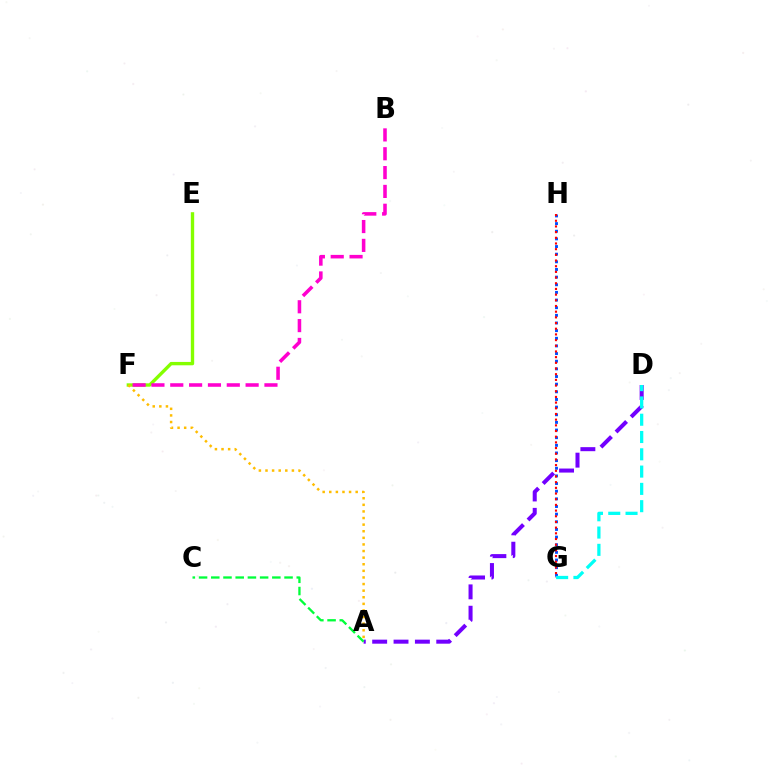{('E', 'F'): [{'color': '#84ff00', 'line_style': 'solid', 'thickness': 2.42}], ('G', 'H'): [{'color': '#004bff', 'line_style': 'dotted', 'thickness': 2.08}, {'color': '#ff0000', 'line_style': 'dotted', 'thickness': 1.54}], ('A', 'D'): [{'color': '#7200ff', 'line_style': 'dashed', 'thickness': 2.9}], ('D', 'G'): [{'color': '#00fff6', 'line_style': 'dashed', 'thickness': 2.35}], ('A', 'F'): [{'color': '#ffbd00', 'line_style': 'dotted', 'thickness': 1.79}], ('B', 'F'): [{'color': '#ff00cf', 'line_style': 'dashed', 'thickness': 2.56}], ('A', 'C'): [{'color': '#00ff39', 'line_style': 'dashed', 'thickness': 1.66}]}